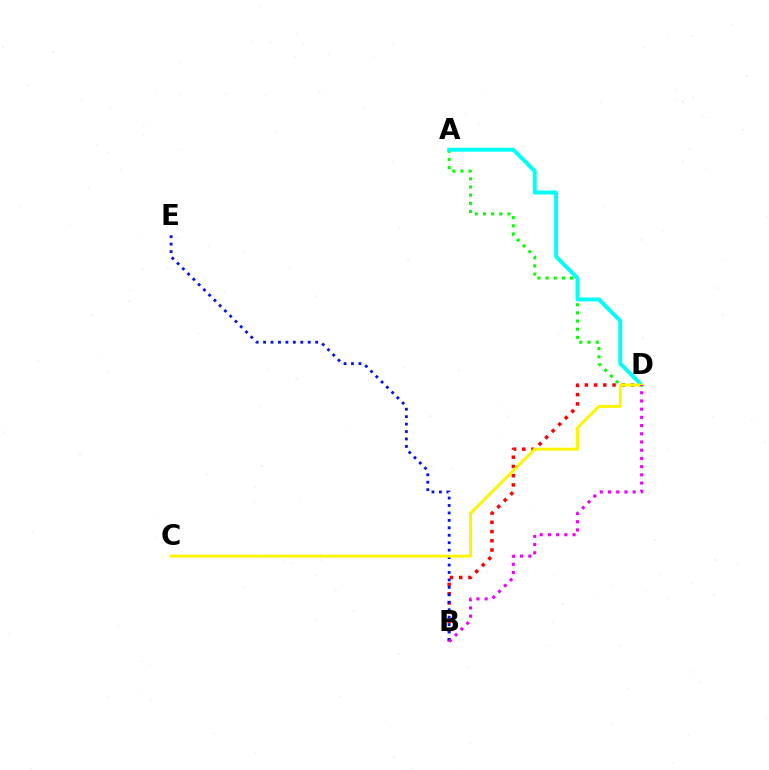{('B', 'D'): [{'color': '#ff0000', 'line_style': 'dotted', 'thickness': 2.51}, {'color': '#ee00ff', 'line_style': 'dotted', 'thickness': 2.23}], ('B', 'E'): [{'color': '#0010ff', 'line_style': 'dotted', 'thickness': 2.02}], ('A', 'D'): [{'color': '#08ff00', 'line_style': 'dotted', 'thickness': 2.22}, {'color': '#00fff6', 'line_style': 'solid', 'thickness': 2.81}], ('C', 'D'): [{'color': '#fcf500', 'line_style': 'solid', 'thickness': 2.11}]}